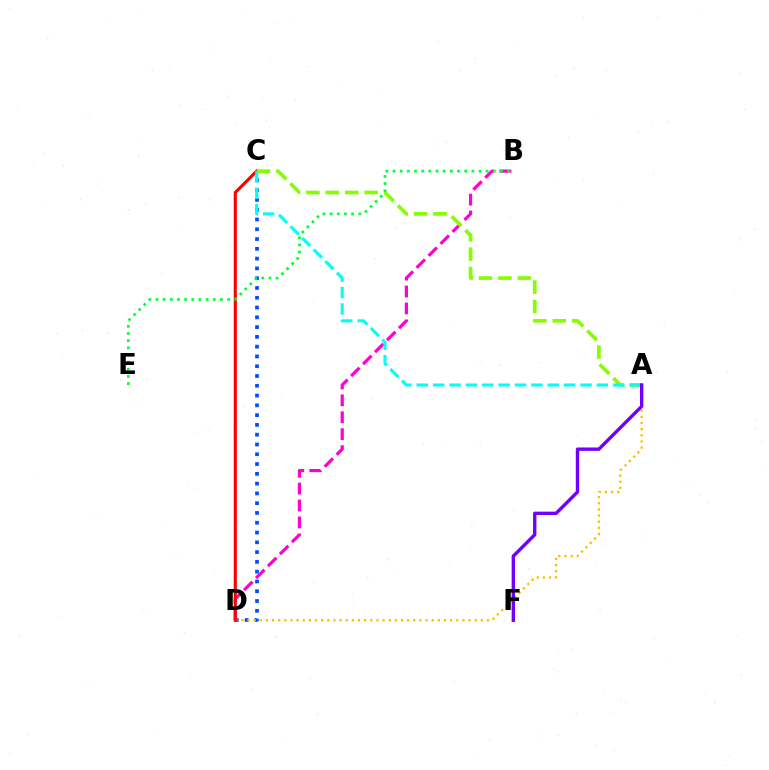{('B', 'D'): [{'color': '#ff00cf', 'line_style': 'dashed', 'thickness': 2.3}], ('C', 'D'): [{'color': '#004bff', 'line_style': 'dotted', 'thickness': 2.66}, {'color': '#ff0000', 'line_style': 'solid', 'thickness': 2.24}], ('A', 'D'): [{'color': '#ffbd00', 'line_style': 'dotted', 'thickness': 1.67}], ('A', 'C'): [{'color': '#84ff00', 'line_style': 'dashed', 'thickness': 2.64}, {'color': '#00fff6', 'line_style': 'dashed', 'thickness': 2.22}], ('B', 'E'): [{'color': '#00ff39', 'line_style': 'dotted', 'thickness': 1.95}], ('A', 'F'): [{'color': '#7200ff', 'line_style': 'solid', 'thickness': 2.44}]}